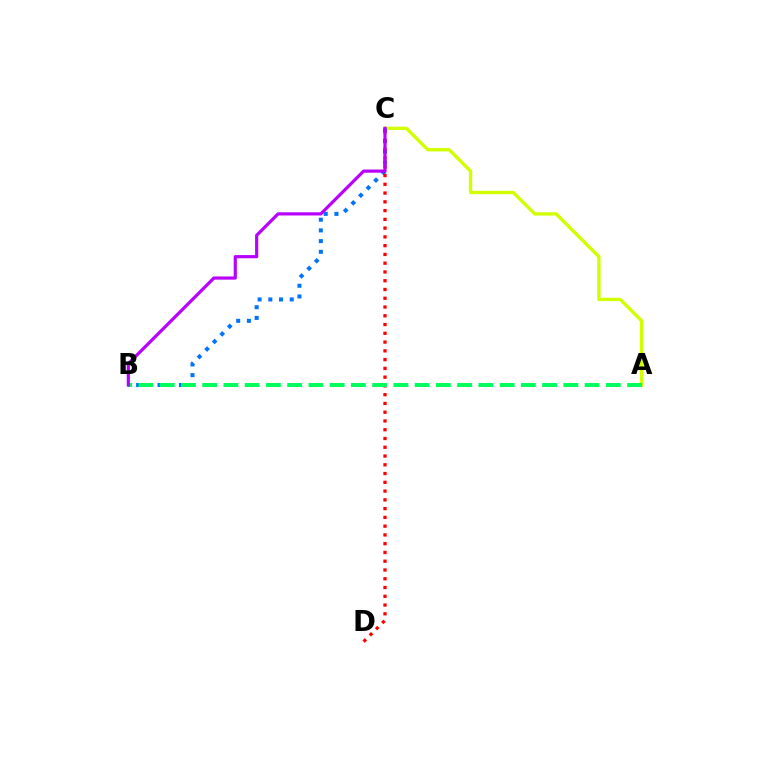{('A', 'C'): [{'color': '#d1ff00', 'line_style': 'solid', 'thickness': 2.42}], ('B', 'C'): [{'color': '#0074ff', 'line_style': 'dotted', 'thickness': 2.91}, {'color': '#b900ff', 'line_style': 'solid', 'thickness': 2.29}], ('C', 'D'): [{'color': '#ff0000', 'line_style': 'dotted', 'thickness': 2.38}], ('A', 'B'): [{'color': '#00ff5c', 'line_style': 'dashed', 'thickness': 2.89}]}